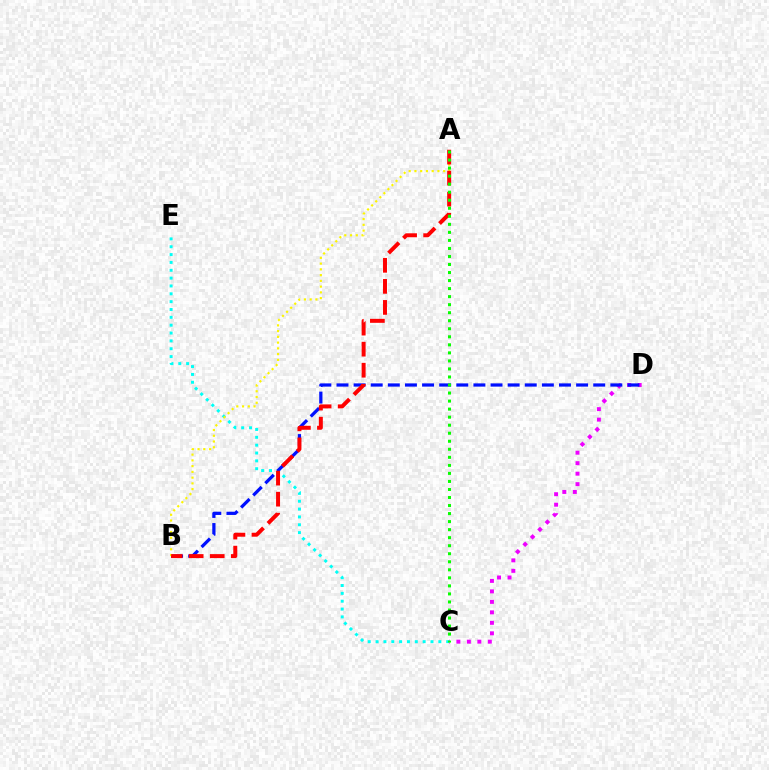{('C', 'D'): [{'color': '#ee00ff', 'line_style': 'dotted', 'thickness': 2.85}], ('C', 'E'): [{'color': '#00fff6', 'line_style': 'dotted', 'thickness': 2.13}], ('B', 'D'): [{'color': '#0010ff', 'line_style': 'dashed', 'thickness': 2.33}], ('A', 'B'): [{'color': '#fcf500', 'line_style': 'dotted', 'thickness': 1.56}, {'color': '#ff0000', 'line_style': 'dashed', 'thickness': 2.86}], ('A', 'C'): [{'color': '#08ff00', 'line_style': 'dotted', 'thickness': 2.18}]}